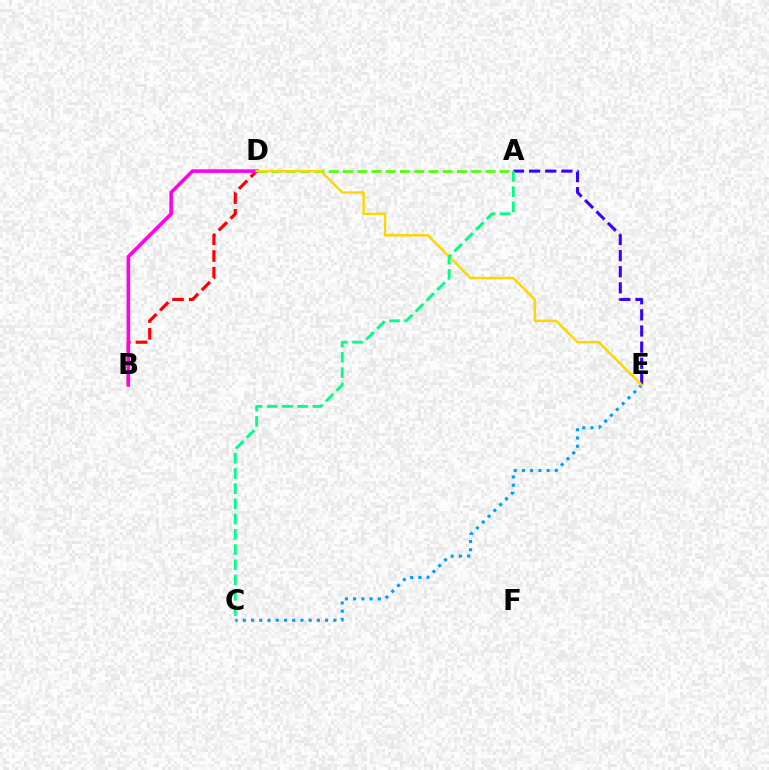{('A', 'D'): [{'color': '#4fff00', 'line_style': 'dashed', 'thickness': 1.94}], ('B', 'D'): [{'color': '#ff0000', 'line_style': 'dashed', 'thickness': 2.27}, {'color': '#ff00ed', 'line_style': 'solid', 'thickness': 2.57}], ('C', 'E'): [{'color': '#009eff', 'line_style': 'dotted', 'thickness': 2.24}], ('A', 'E'): [{'color': '#3700ff', 'line_style': 'dashed', 'thickness': 2.19}], ('D', 'E'): [{'color': '#ffd500', 'line_style': 'solid', 'thickness': 1.75}], ('A', 'C'): [{'color': '#00ff86', 'line_style': 'dashed', 'thickness': 2.07}]}